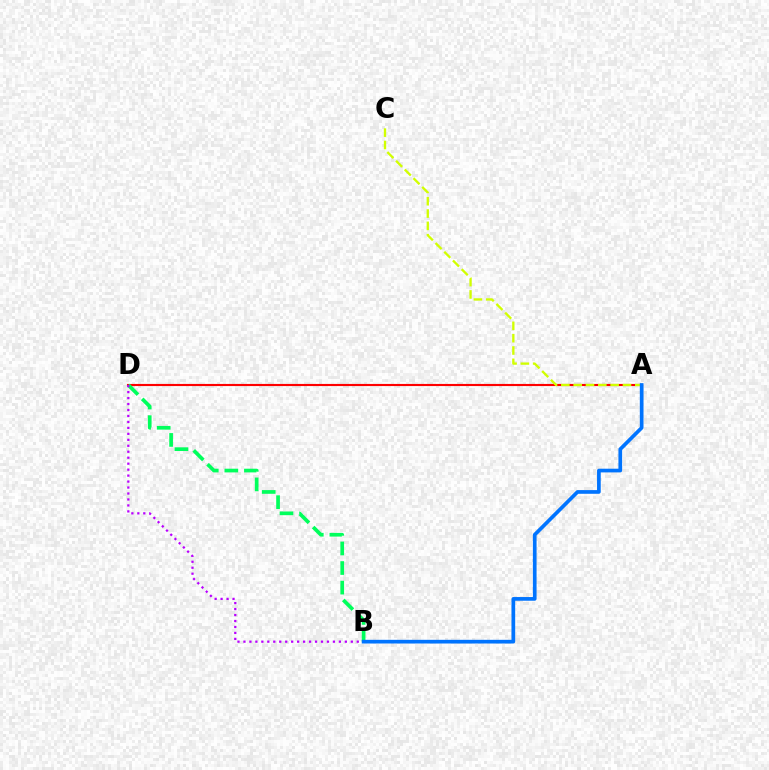{('A', 'D'): [{'color': '#ff0000', 'line_style': 'solid', 'thickness': 1.54}], ('B', 'D'): [{'color': '#00ff5c', 'line_style': 'dashed', 'thickness': 2.66}, {'color': '#b900ff', 'line_style': 'dotted', 'thickness': 1.62}], ('A', 'C'): [{'color': '#d1ff00', 'line_style': 'dashed', 'thickness': 1.67}], ('A', 'B'): [{'color': '#0074ff', 'line_style': 'solid', 'thickness': 2.66}]}